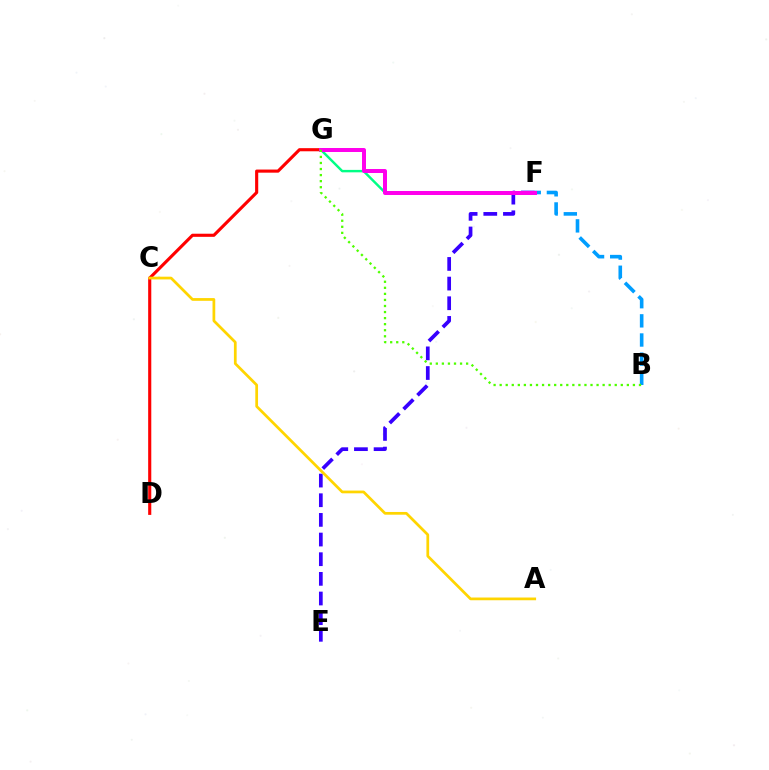{('F', 'G'): [{'color': '#00ff86', 'line_style': 'solid', 'thickness': 1.76}, {'color': '#ff00ed', 'line_style': 'solid', 'thickness': 2.87}], ('D', 'G'): [{'color': '#ff0000', 'line_style': 'solid', 'thickness': 2.24}], ('B', 'F'): [{'color': '#009eff', 'line_style': 'dashed', 'thickness': 2.6}], ('E', 'F'): [{'color': '#3700ff', 'line_style': 'dashed', 'thickness': 2.67}], ('A', 'C'): [{'color': '#ffd500', 'line_style': 'solid', 'thickness': 1.97}], ('B', 'G'): [{'color': '#4fff00', 'line_style': 'dotted', 'thickness': 1.65}]}